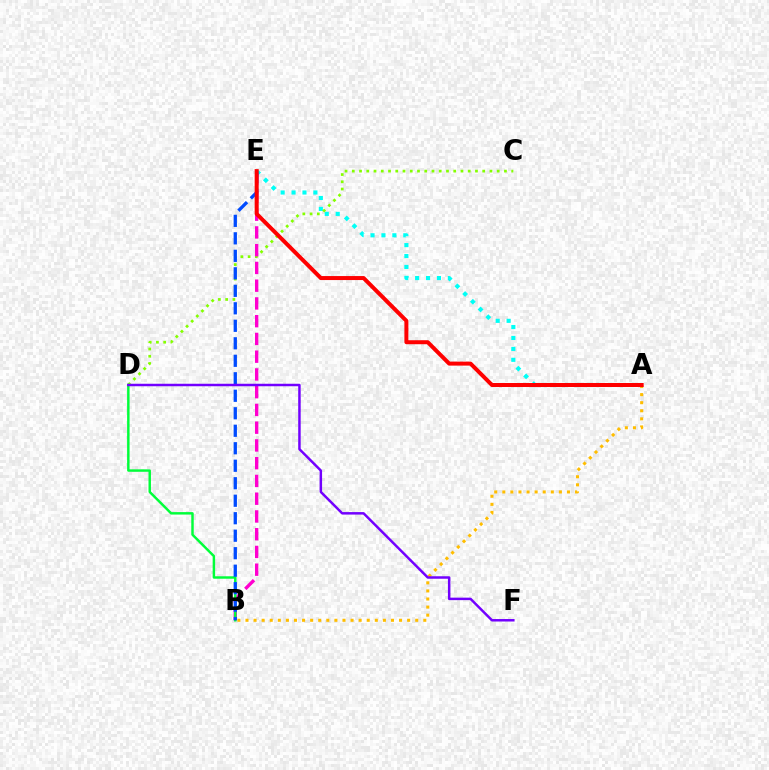{('A', 'B'): [{'color': '#ffbd00', 'line_style': 'dotted', 'thickness': 2.2}], ('A', 'E'): [{'color': '#00fff6', 'line_style': 'dotted', 'thickness': 2.97}, {'color': '#ff0000', 'line_style': 'solid', 'thickness': 2.88}], ('C', 'D'): [{'color': '#84ff00', 'line_style': 'dotted', 'thickness': 1.97}], ('B', 'E'): [{'color': '#ff00cf', 'line_style': 'dashed', 'thickness': 2.41}, {'color': '#004bff', 'line_style': 'dashed', 'thickness': 2.38}], ('B', 'D'): [{'color': '#00ff39', 'line_style': 'solid', 'thickness': 1.77}], ('D', 'F'): [{'color': '#7200ff', 'line_style': 'solid', 'thickness': 1.79}]}